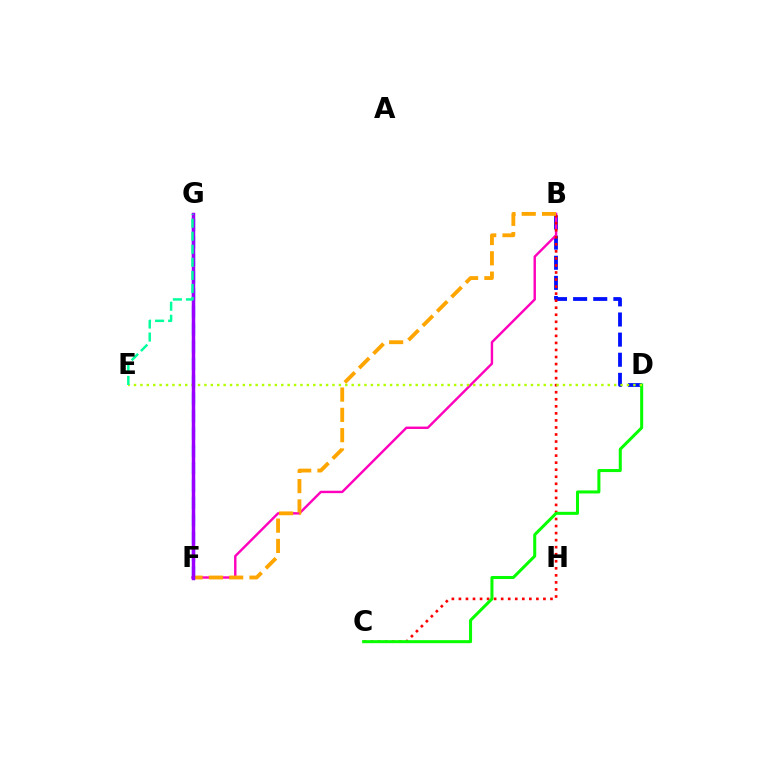{('B', 'D'): [{'color': '#0010ff', 'line_style': 'dashed', 'thickness': 2.73}], ('B', 'F'): [{'color': '#ff00bd', 'line_style': 'solid', 'thickness': 1.74}, {'color': '#ffa500', 'line_style': 'dashed', 'thickness': 2.76}], ('F', 'G'): [{'color': '#00b5ff', 'line_style': 'dashed', 'thickness': 2.36}, {'color': '#9b00ff', 'line_style': 'solid', 'thickness': 2.5}], ('B', 'C'): [{'color': '#ff0000', 'line_style': 'dotted', 'thickness': 1.91}], ('C', 'D'): [{'color': '#08ff00', 'line_style': 'solid', 'thickness': 2.18}], ('D', 'E'): [{'color': '#b3ff00', 'line_style': 'dotted', 'thickness': 1.74}], ('E', 'G'): [{'color': '#00ff9d', 'line_style': 'dashed', 'thickness': 1.77}]}